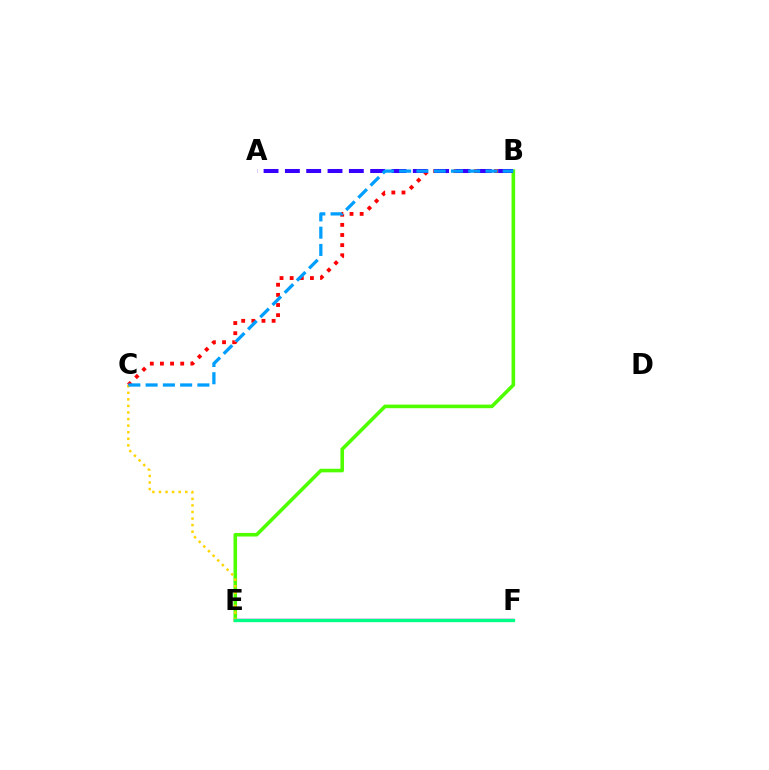{('B', 'C'): [{'color': '#ff0000', 'line_style': 'dotted', 'thickness': 2.75}, {'color': '#009eff', 'line_style': 'dashed', 'thickness': 2.34}], ('B', 'E'): [{'color': '#4fff00', 'line_style': 'solid', 'thickness': 2.58}], ('A', 'B'): [{'color': '#3700ff', 'line_style': 'dashed', 'thickness': 2.9}], ('E', 'F'): [{'color': '#ff00ed', 'line_style': 'solid', 'thickness': 1.73}, {'color': '#00ff86', 'line_style': 'solid', 'thickness': 2.37}], ('C', 'E'): [{'color': '#ffd500', 'line_style': 'dotted', 'thickness': 1.78}]}